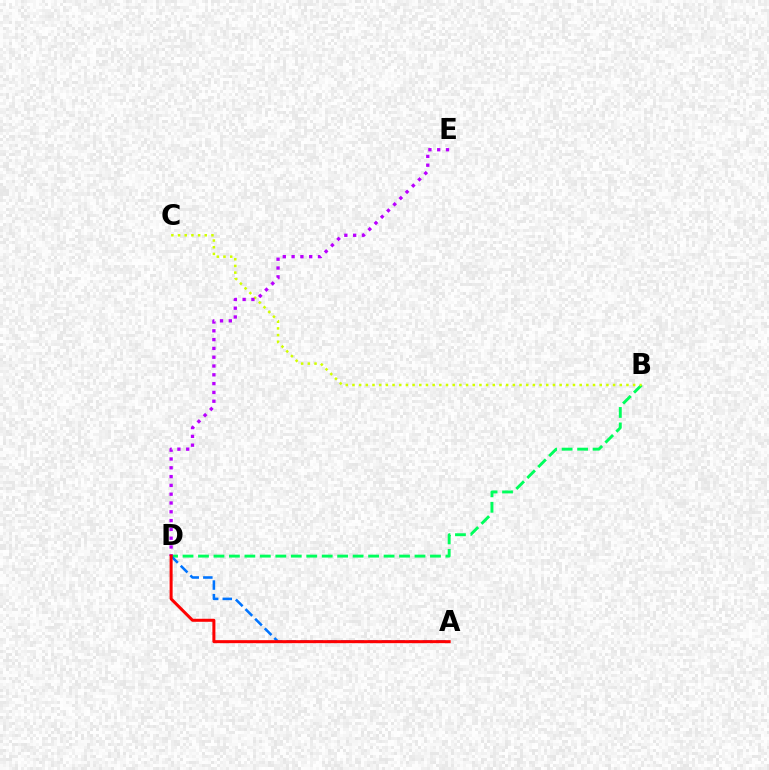{('B', 'D'): [{'color': '#00ff5c', 'line_style': 'dashed', 'thickness': 2.1}], ('A', 'D'): [{'color': '#0074ff', 'line_style': 'dashed', 'thickness': 1.85}, {'color': '#ff0000', 'line_style': 'solid', 'thickness': 2.17}], ('B', 'C'): [{'color': '#d1ff00', 'line_style': 'dotted', 'thickness': 1.82}], ('D', 'E'): [{'color': '#b900ff', 'line_style': 'dotted', 'thickness': 2.39}]}